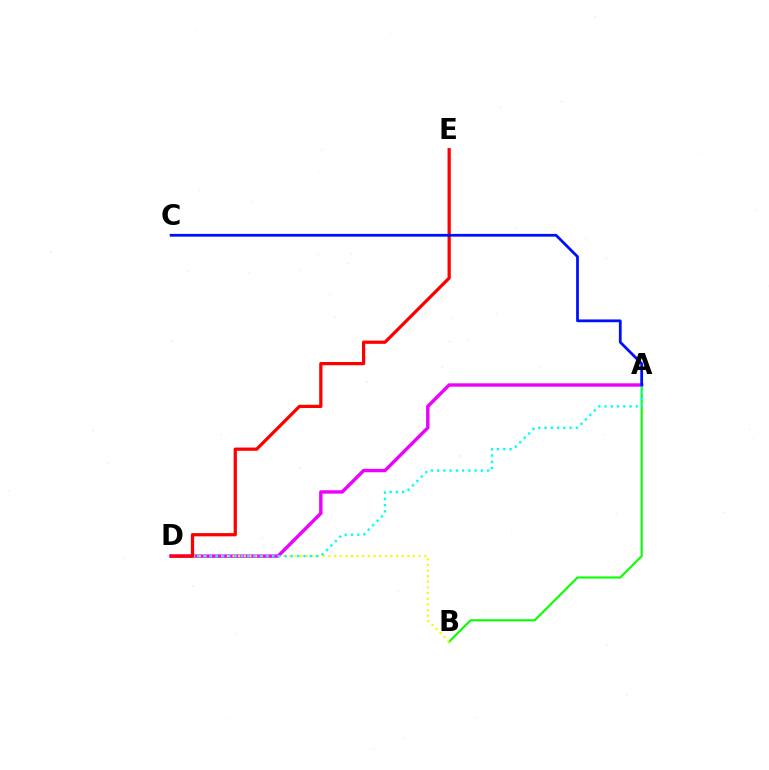{('A', 'D'): [{'color': '#ee00ff', 'line_style': 'solid', 'thickness': 2.44}, {'color': '#00fff6', 'line_style': 'dotted', 'thickness': 1.7}], ('A', 'B'): [{'color': '#08ff00', 'line_style': 'solid', 'thickness': 1.52}], ('B', 'D'): [{'color': '#fcf500', 'line_style': 'dotted', 'thickness': 1.53}], ('D', 'E'): [{'color': '#ff0000', 'line_style': 'solid', 'thickness': 2.33}], ('A', 'C'): [{'color': '#0010ff', 'line_style': 'solid', 'thickness': 2.0}]}